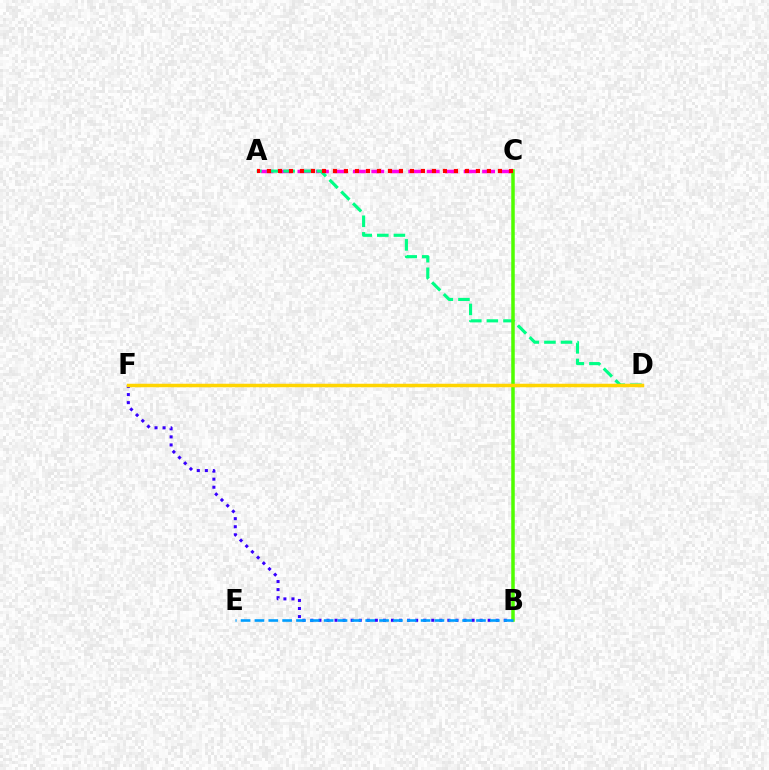{('A', 'C'): [{'color': '#ff00ed', 'line_style': 'dashed', 'thickness': 2.51}, {'color': '#ff0000', 'line_style': 'dotted', 'thickness': 2.99}], ('A', 'D'): [{'color': '#00ff86', 'line_style': 'dashed', 'thickness': 2.26}], ('B', 'F'): [{'color': '#3700ff', 'line_style': 'dotted', 'thickness': 2.19}], ('B', 'C'): [{'color': '#4fff00', 'line_style': 'solid', 'thickness': 2.52}], ('D', 'F'): [{'color': '#ffd500', 'line_style': 'solid', 'thickness': 2.52}], ('B', 'E'): [{'color': '#009eff', 'line_style': 'dashed', 'thickness': 1.88}]}